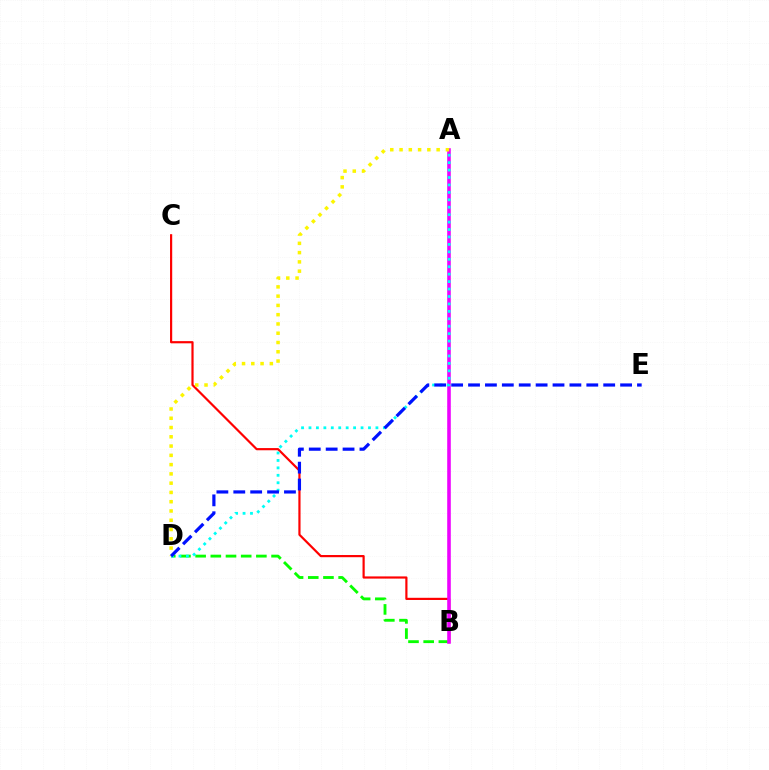{('B', 'D'): [{'color': '#08ff00', 'line_style': 'dashed', 'thickness': 2.06}], ('B', 'C'): [{'color': '#ff0000', 'line_style': 'solid', 'thickness': 1.57}], ('A', 'B'): [{'color': '#ee00ff', 'line_style': 'solid', 'thickness': 2.58}], ('A', 'D'): [{'color': '#00fff6', 'line_style': 'dotted', 'thickness': 2.02}, {'color': '#fcf500', 'line_style': 'dotted', 'thickness': 2.52}], ('D', 'E'): [{'color': '#0010ff', 'line_style': 'dashed', 'thickness': 2.3}]}